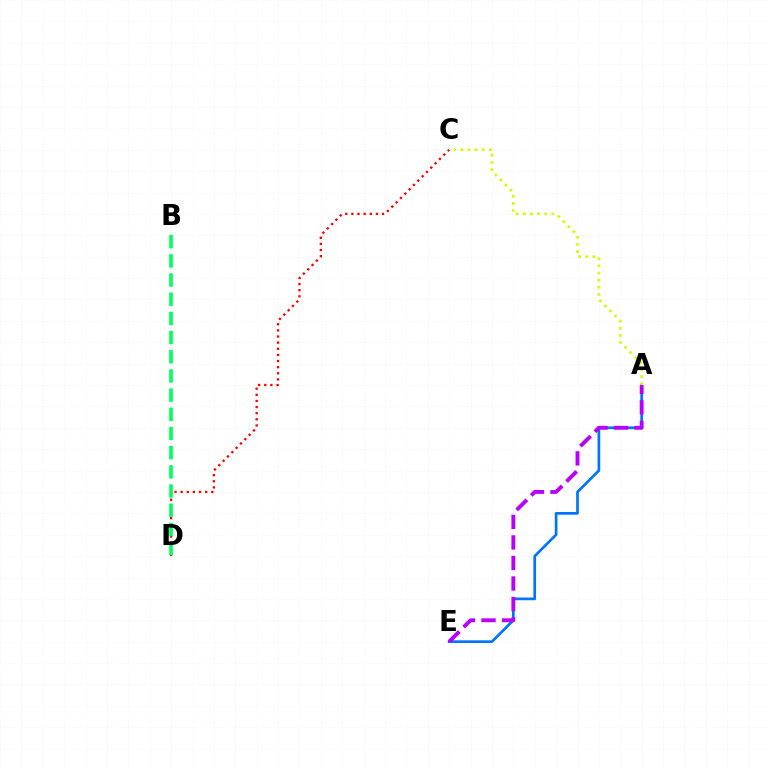{('A', 'E'): [{'color': '#0074ff', 'line_style': 'solid', 'thickness': 1.94}, {'color': '#b900ff', 'line_style': 'dashed', 'thickness': 2.79}], ('C', 'D'): [{'color': '#ff0000', 'line_style': 'dotted', 'thickness': 1.67}], ('B', 'D'): [{'color': '#00ff5c', 'line_style': 'dashed', 'thickness': 2.61}], ('A', 'C'): [{'color': '#d1ff00', 'line_style': 'dotted', 'thickness': 1.94}]}